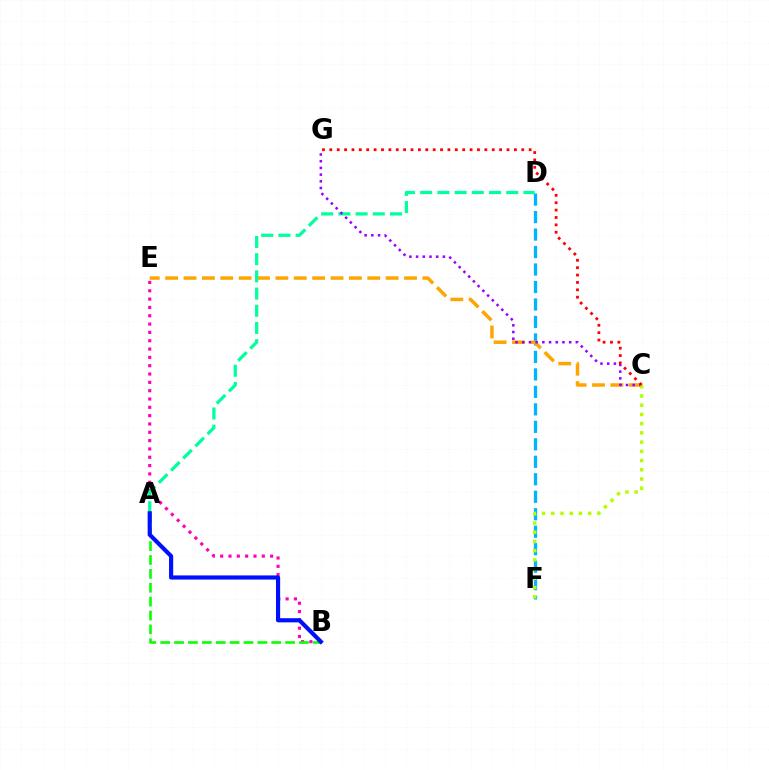{('B', 'E'): [{'color': '#ff00bd', 'line_style': 'dotted', 'thickness': 2.26}], ('D', 'F'): [{'color': '#00b5ff', 'line_style': 'dashed', 'thickness': 2.37}], ('A', 'B'): [{'color': '#08ff00', 'line_style': 'dashed', 'thickness': 1.89}, {'color': '#0010ff', 'line_style': 'solid', 'thickness': 2.99}], ('C', 'E'): [{'color': '#ffa500', 'line_style': 'dashed', 'thickness': 2.5}], ('A', 'D'): [{'color': '#00ff9d', 'line_style': 'dashed', 'thickness': 2.34}], ('C', 'G'): [{'color': '#9b00ff', 'line_style': 'dotted', 'thickness': 1.82}, {'color': '#ff0000', 'line_style': 'dotted', 'thickness': 2.01}], ('C', 'F'): [{'color': '#b3ff00', 'line_style': 'dotted', 'thickness': 2.51}]}